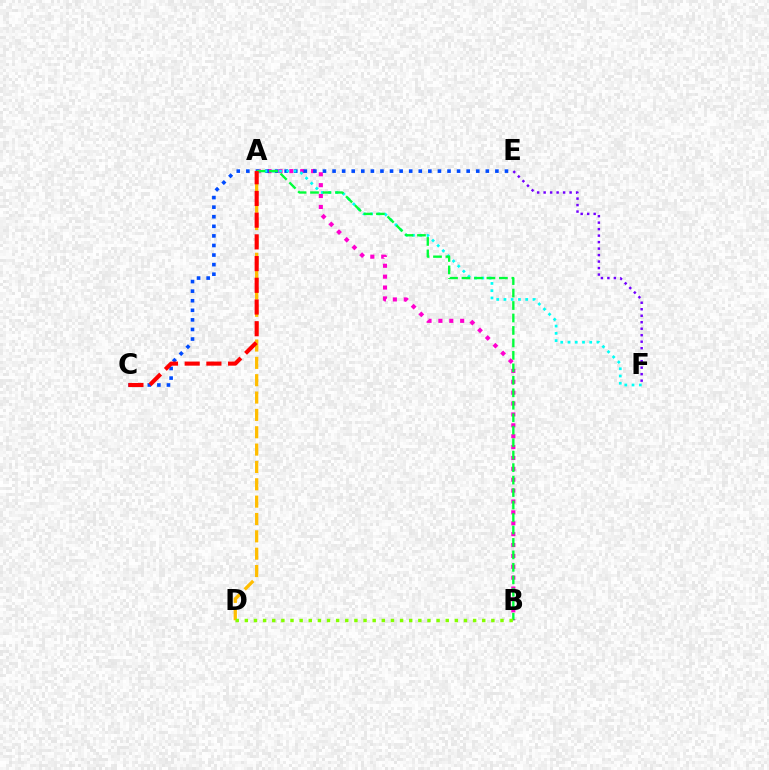{('A', 'B'): [{'color': '#ff00cf', 'line_style': 'dotted', 'thickness': 2.96}, {'color': '#00ff39', 'line_style': 'dashed', 'thickness': 1.69}], ('C', 'E'): [{'color': '#004bff', 'line_style': 'dotted', 'thickness': 2.6}], ('E', 'F'): [{'color': '#7200ff', 'line_style': 'dotted', 'thickness': 1.76}], ('A', 'F'): [{'color': '#00fff6', 'line_style': 'dotted', 'thickness': 1.97}], ('A', 'D'): [{'color': '#ffbd00', 'line_style': 'dashed', 'thickness': 2.36}], ('A', 'C'): [{'color': '#ff0000', 'line_style': 'dashed', 'thickness': 2.95}], ('B', 'D'): [{'color': '#84ff00', 'line_style': 'dotted', 'thickness': 2.48}]}